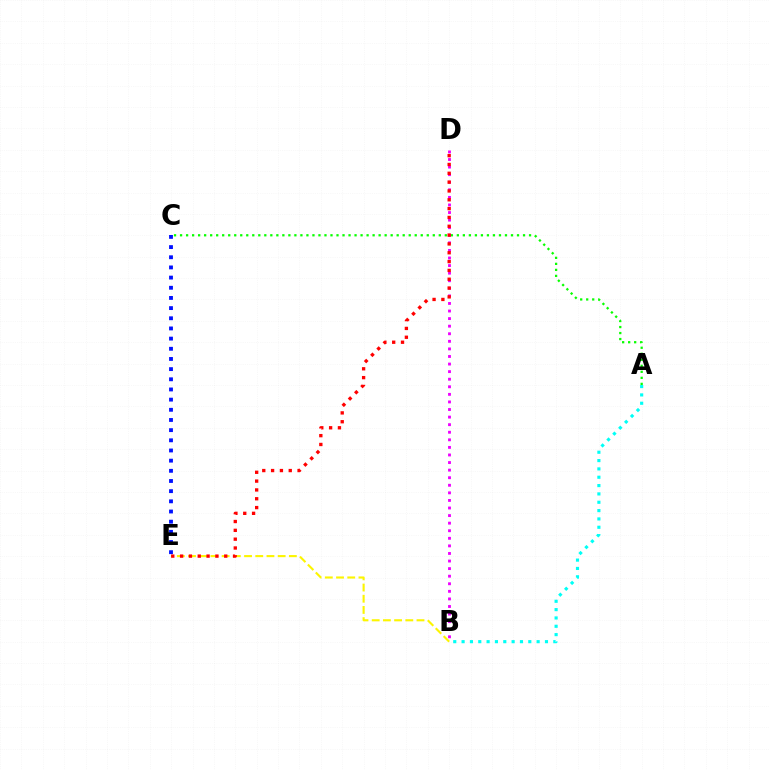{('A', 'B'): [{'color': '#00fff6', 'line_style': 'dotted', 'thickness': 2.27}], ('A', 'C'): [{'color': '#08ff00', 'line_style': 'dotted', 'thickness': 1.63}], ('B', 'E'): [{'color': '#fcf500', 'line_style': 'dashed', 'thickness': 1.52}], ('B', 'D'): [{'color': '#ee00ff', 'line_style': 'dotted', 'thickness': 2.06}], ('C', 'E'): [{'color': '#0010ff', 'line_style': 'dotted', 'thickness': 2.76}], ('D', 'E'): [{'color': '#ff0000', 'line_style': 'dotted', 'thickness': 2.4}]}